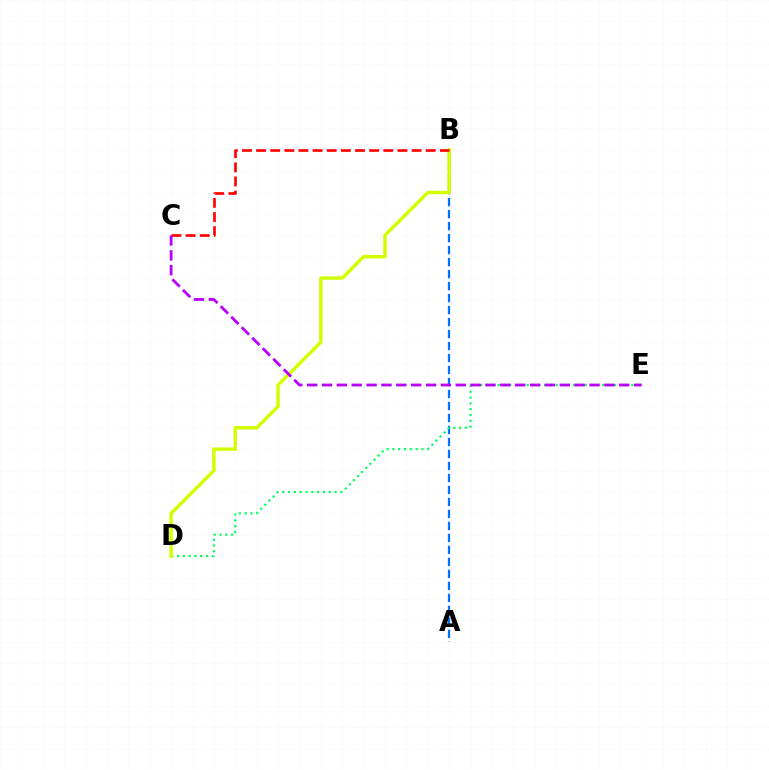{('A', 'B'): [{'color': '#0074ff', 'line_style': 'dashed', 'thickness': 1.63}], ('D', 'E'): [{'color': '#00ff5c', 'line_style': 'dotted', 'thickness': 1.58}], ('B', 'D'): [{'color': '#d1ff00', 'line_style': 'solid', 'thickness': 2.47}], ('B', 'C'): [{'color': '#ff0000', 'line_style': 'dashed', 'thickness': 1.92}], ('C', 'E'): [{'color': '#b900ff', 'line_style': 'dashed', 'thickness': 2.02}]}